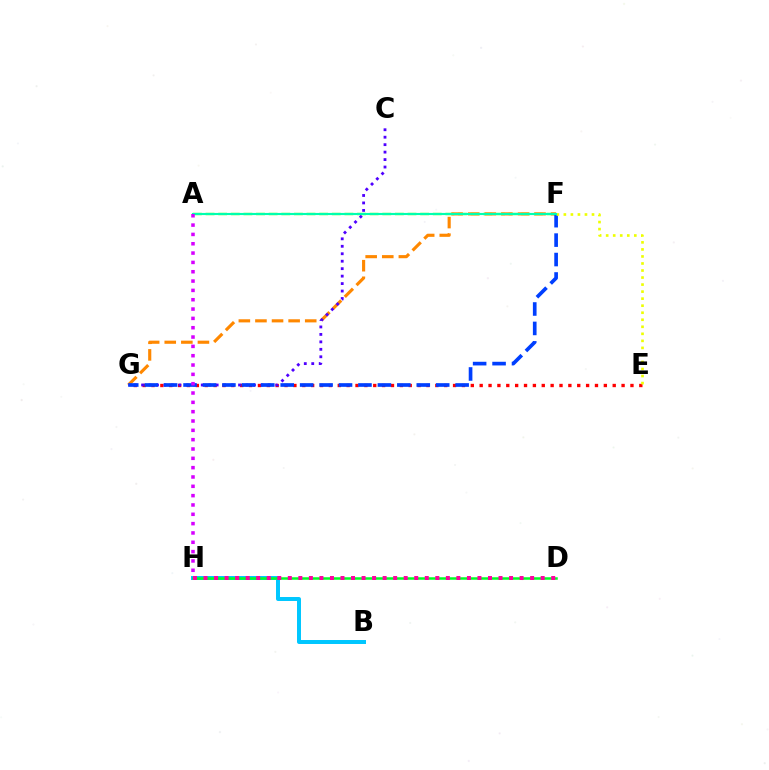{('A', 'F'): [{'color': '#66ff00', 'line_style': 'dashed', 'thickness': 1.71}, {'color': '#00ffaf', 'line_style': 'solid', 'thickness': 1.53}], ('B', 'H'): [{'color': '#00c7ff', 'line_style': 'solid', 'thickness': 2.86}], ('E', 'G'): [{'color': '#ff0000', 'line_style': 'dotted', 'thickness': 2.41}], ('F', 'G'): [{'color': '#ff8800', 'line_style': 'dashed', 'thickness': 2.25}, {'color': '#003fff', 'line_style': 'dashed', 'thickness': 2.64}], ('C', 'G'): [{'color': '#4f00ff', 'line_style': 'dotted', 'thickness': 2.03}], ('D', 'H'): [{'color': '#00ff27', 'line_style': 'solid', 'thickness': 1.81}, {'color': '#ff00a0', 'line_style': 'dotted', 'thickness': 2.86}], ('E', 'F'): [{'color': '#eeff00', 'line_style': 'dotted', 'thickness': 1.91}], ('A', 'H'): [{'color': '#d600ff', 'line_style': 'dotted', 'thickness': 2.53}]}